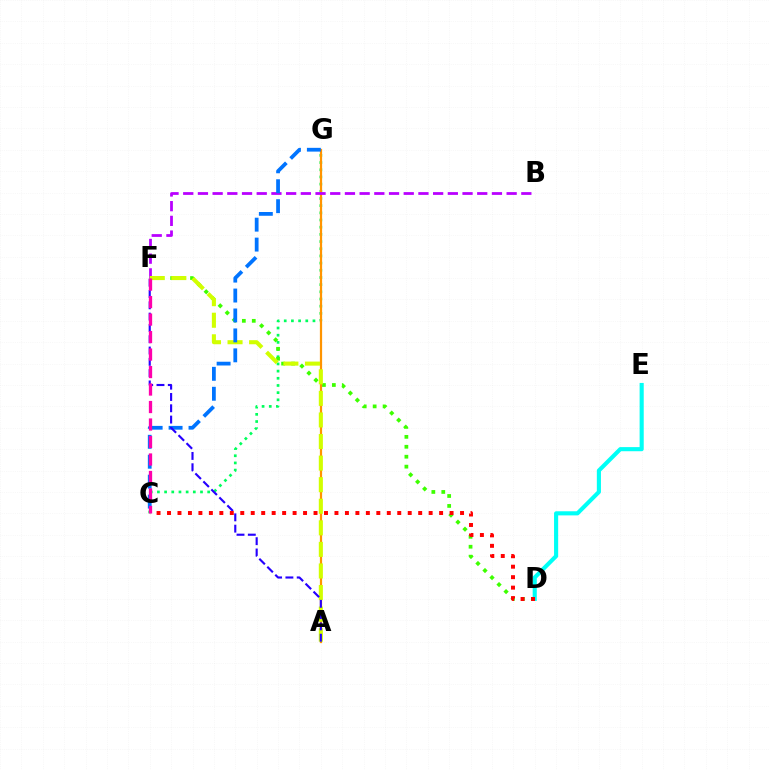{('C', 'G'): [{'color': '#00ff5c', 'line_style': 'dotted', 'thickness': 1.95}, {'color': '#0074ff', 'line_style': 'dashed', 'thickness': 2.71}], ('D', 'F'): [{'color': '#3dff00', 'line_style': 'dotted', 'thickness': 2.7}], ('A', 'G'): [{'color': '#ff9400', 'line_style': 'solid', 'thickness': 1.61}], ('B', 'F'): [{'color': '#b900ff', 'line_style': 'dashed', 'thickness': 2.0}], ('A', 'F'): [{'color': '#d1ff00', 'line_style': 'dashed', 'thickness': 2.93}, {'color': '#2500ff', 'line_style': 'dashed', 'thickness': 1.54}], ('D', 'E'): [{'color': '#00fff6', 'line_style': 'solid', 'thickness': 2.96}], ('C', 'D'): [{'color': '#ff0000', 'line_style': 'dotted', 'thickness': 2.84}], ('C', 'F'): [{'color': '#ff00ac', 'line_style': 'dashed', 'thickness': 2.38}]}